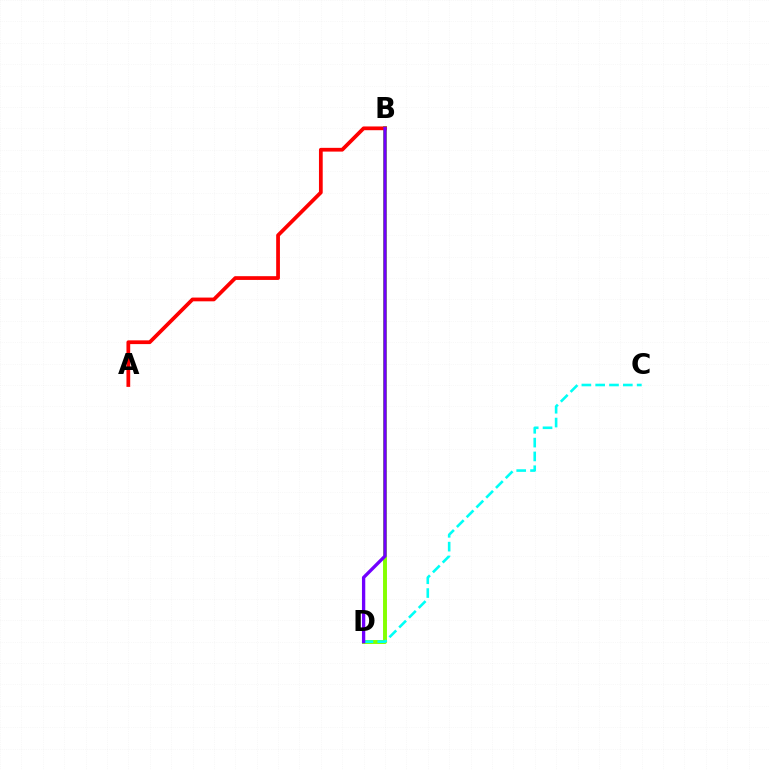{('B', 'D'): [{'color': '#84ff00', 'line_style': 'solid', 'thickness': 2.83}, {'color': '#7200ff', 'line_style': 'solid', 'thickness': 2.39}], ('C', 'D'): [{'color': '#00fff6', 'line_style': 'dashed', 'thickness': 1.88}], ('A', 'B'): [{'color': '#ff0000', 'line_style': 'solid', 'thickness': 2.7}]}